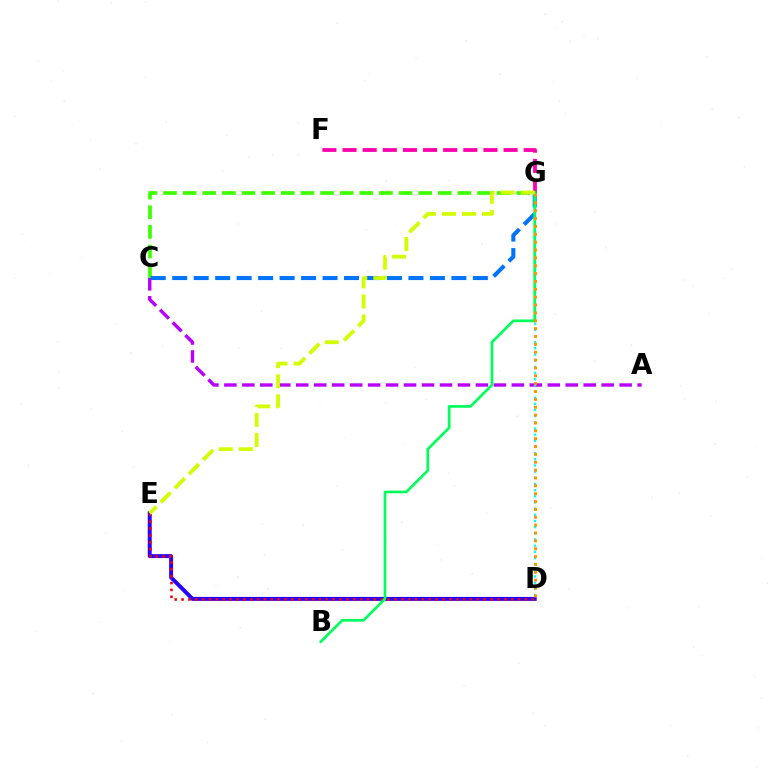{('C', 'G'): [{'color': '#3dff00', 'line_style': 'dashed', 'thickness': 2.67}, {'color': '#0074ff', 'line_style': 'dashed', 'thickness': 2.92}], ('A', 'C'): [{'color': '#b900ff', 'line_style': 'dashed', 'thickness': 2.44}], ('D', 'G'): [{'color': '#00fff6', 'line_style': 'dotted', 'thickness': 1.68}, {'color': '#ff9400', 'line_style': 'dotted', 'thickness': 2.14}], ('D', 'E'): [{'color': '#2500ff', 'line_style': 'solid', 'thickness': 2.84}, {'color': '#ff0000', 'line_style': 'dotted', 'thickness': 1.87}], ('F', 'G'): [{'color': '#ff00ac', 'line_style': 'dashed', 'thickness': 2.73}], ('B', 'G'): [{'color': '#00ff5c', 'line_style': 'solid', 'thickness': 1.94}], ('E', 'G'): [{'color': '#d1ff00', 'line_style': 'dashed', 'thickness': 2.72}]}